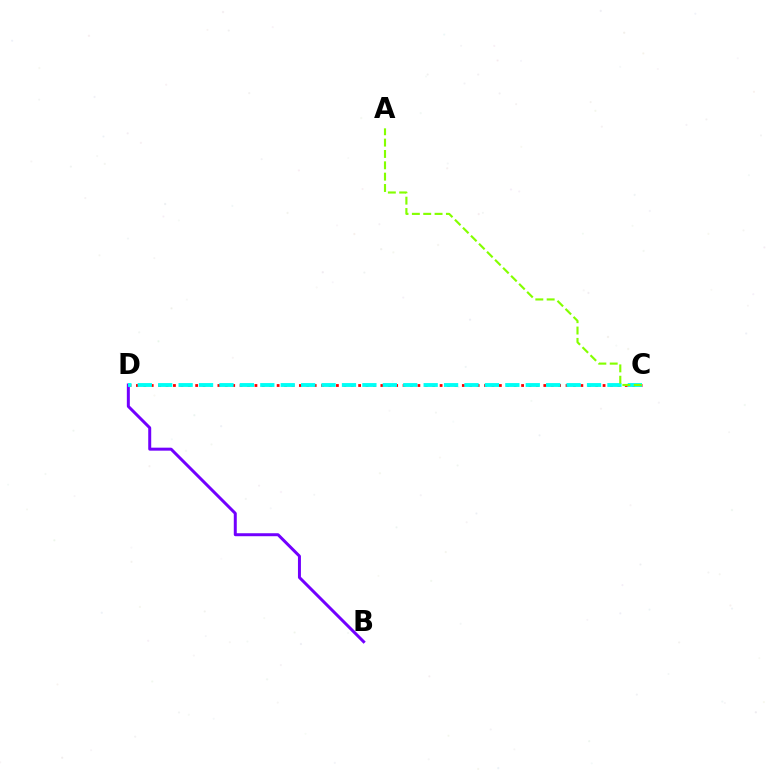{('C', 'D'): [{'color': '#ff0000', 'line_style': 'dotted', 'thickness': 2.01}, {'color': '#00fff6', 'line_style': 'dashed', 'thickness': 2.77}], ('B', 'D'): [{'color': '#7200ff', 'line_style': 'solid', 'thickness': 2.15}], ('A', 'C'): [{'color': '#84ff00', 'line_style': 'dashed', 'thickness': 1.54}]}